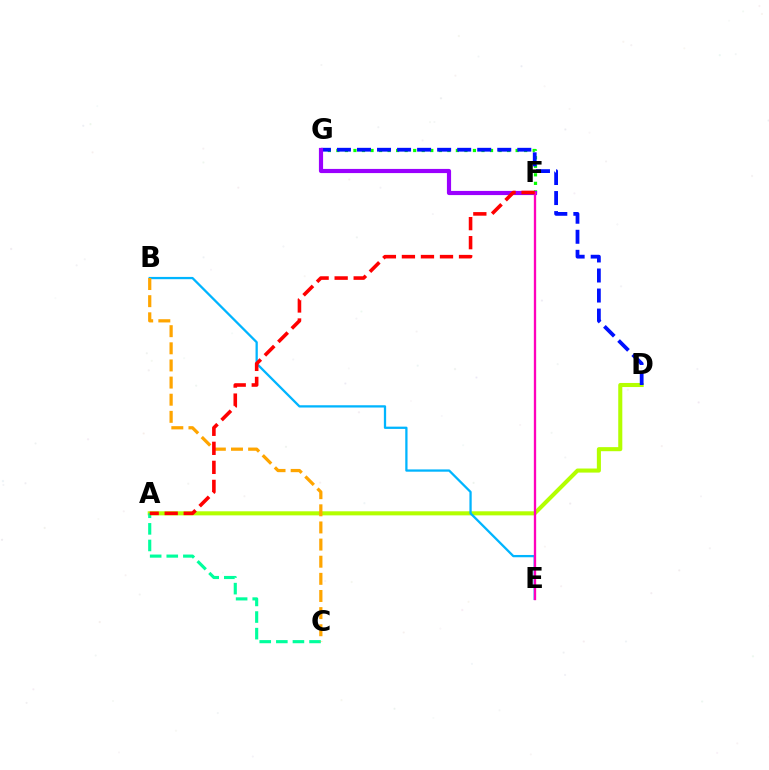{('A', 'D'): [{'color': '#b3ff00', 'line_style': 'solid', 'thickness': 2.93}], ('B', 'E'): [{'color': '#00b5ff', 'line_style': 'solid', 'thickness': 1.64}], ('F', 'G'): [{'color': '#08ff00', 'line_style': 'dotted', 'thickness': 2.32}, {'color': '#9b00ff', 'line_style': 'solid', 'thickness': 3.0}], ('D', 'G'): [{'color': '#0010ff', 'line_style': 'dashed', 'thickness': 2.72}], ('A', 'C'): [{'color': '#00ff9d', 'line_style': 'dashed', 'thickness': 2.26}], ('B', 'C'): [{'color': '#ffa500', 'line_style': 'dashed', 'thickness': 2.33}], ('E', 'F'): [{'color': '#ff00bd', 'line_style': 'solid', 'thickness': 1.68}], ('A', 'F'): [{'color': '#ff0000', 'line_style': 'dashed', 'thickness': 2.59}]}